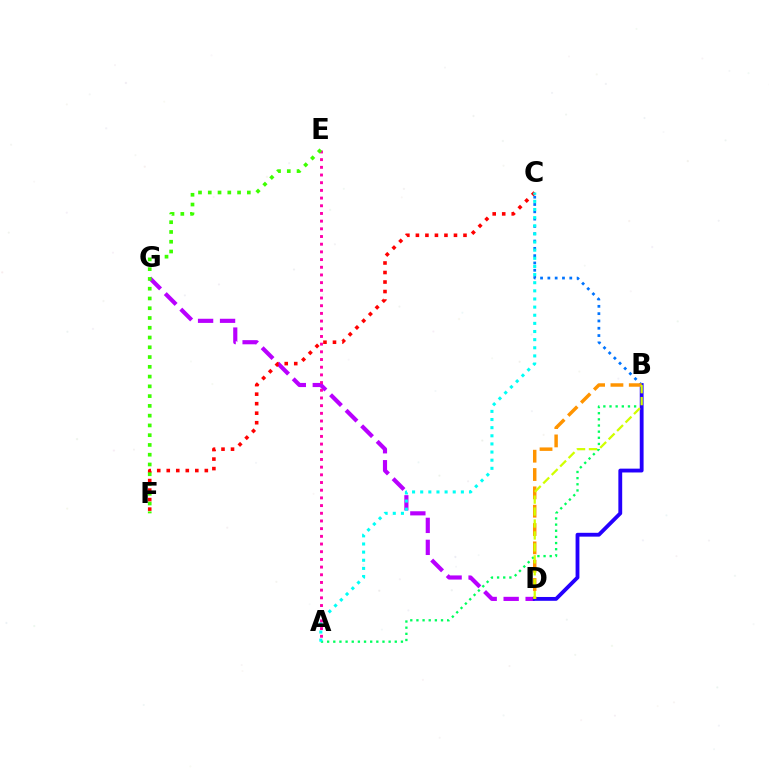{('D', 'G'): [{'color': '#b900ff', 'line_style': 'dashed', 'thickness': 2.98}], ('A', 'B'): [{'color': '#00ff5c', 'line_style': 'dotted', 'thickness': 1.67}], ('C', 'F'): [{'color': '#ff0000', 'line_style': 'dotted', 'thickness': 2.59}], ('B', 'D'): [{'color': '#2500ff', 'line_style': 'solid', 'thickness': 2.76}, {'color': '#ff9400', 'line_style': 'dashed', 'thickness': 2.49}, {'color': '#d1ff00', 'line_style': 'dashed', 'thickness': 1.62}], ('B', 'C'): [{'color': '#0074ff', 'line_style': 'dotted', 'thickness': 1.99}], ('A', 'C'): [{'color': '#00fff6', 'line_style': 'dotted', 'thickness': 2.21}], ('A', 'E'): [{'color': '#ff00ac', 'line_style': 'dotted', 'thickness': 2.09}], ('E', 'F'): [{'color': '#3dff00', 'line_style': 'dotted', 'thickness': 2.65}]}